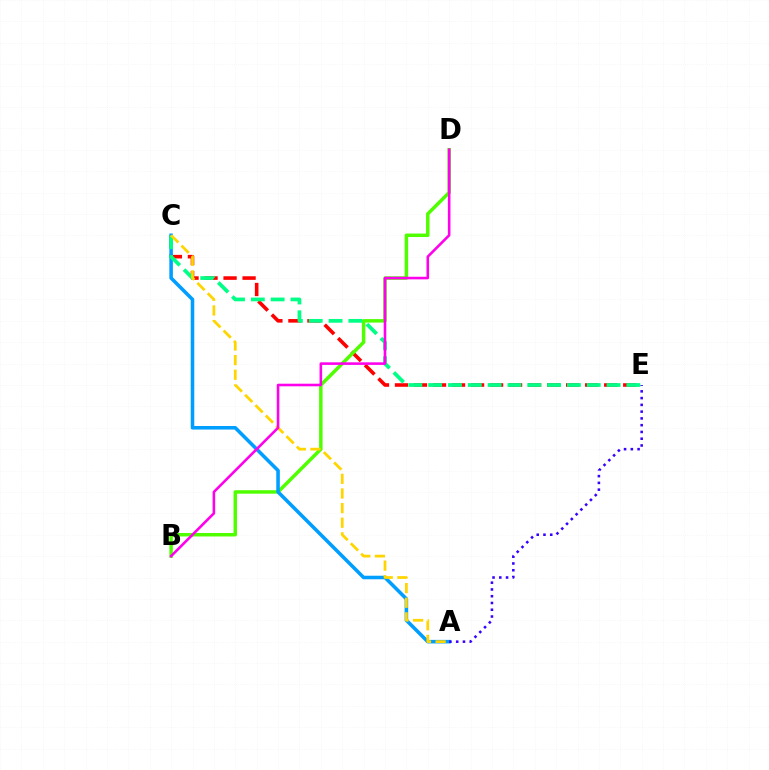{('C', 'E'): [{'color': '#ff0000', 'line_style': 'dashed', 'thickness': 2.58}, {'color': '#00ff86', 'line_style': 'dashed', 'thickness': 2.69}], ('B', 'D'): [{'color': '#4fff00', 'line_style': 'solid', 'thickness': 2.5}, {'color': '#ff00ed', 'line_style': 'solid', 'thickness': 1.86}], ('A', 'C'): [{'color': '#009eff', 'line_style': 'solid', 'thickness': 2.56}, {'color': '#ffd500', 'line_style': 'dashed', 'thickness': 1.99}], ('A', 'E'): [{'color': '#3700ff', 'line_style': 'dotted', 'thickness': 1.84}]}